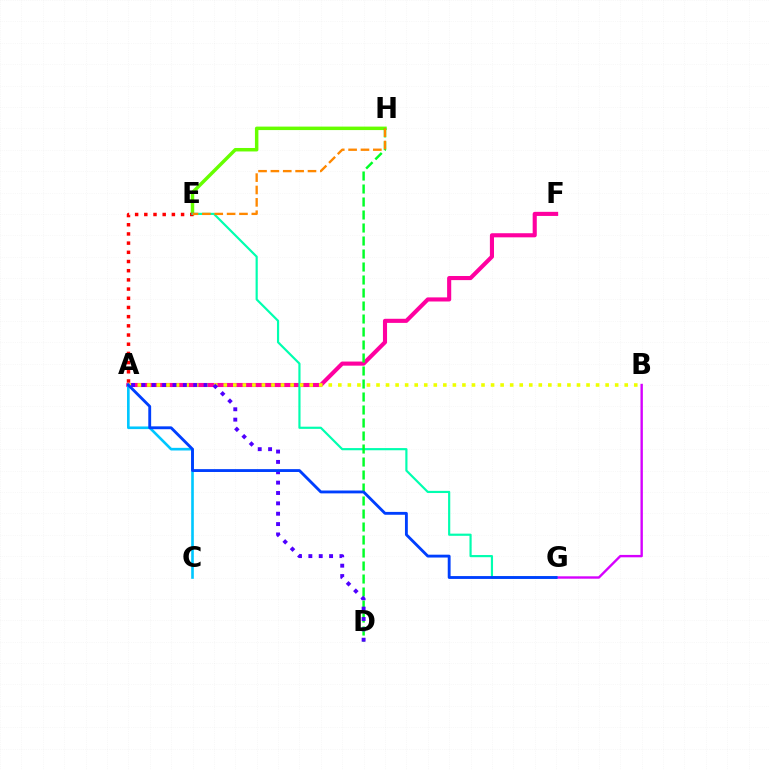{('E', 'H'): [{'color': '#66ff00', 'line_style': 'solid', 'thickness': 2.5}, {'color': '#ff8800', 'line_style': 'dashed', 'thickness': 1.68}], ('A', 'F'): [{'color': '#ff00a0', 'line_style': 'solid', 'thickness': 2.96}], ('B', 'G'): [{'color': '#d600ff', 'line_style': 'solid', 'thickness': 1.72}], ('A', 'E'): [{'color': '#ff0000', 'line_style': 'dotted', 'thickness': 2.5}], ('E', 'G'): [{'color': '#00ffaf', 'line_style': 'solid', 'thickness': 1.57}], ('D', 'H'): [{'color': '#00ff27', 'line_style': 'dashed', 'thickness': 1.77}], ('A', 'B'): [{'color': '#eeff00', 'line_style': 'dotted', 'thickness': 2.59}], ('A', 'C'): [{'color': '#00c7ff', 'line_style': 'solid', 'thickness': 1.9}], ('A', 'D'): [{'color': '#4f00ff', 'line_style': 'dotted', 'thickness': 2.81}], ('A', 'G'): [{'color': '#003fff', 'line_style': 'solid', 'thickness': 2.06}]}